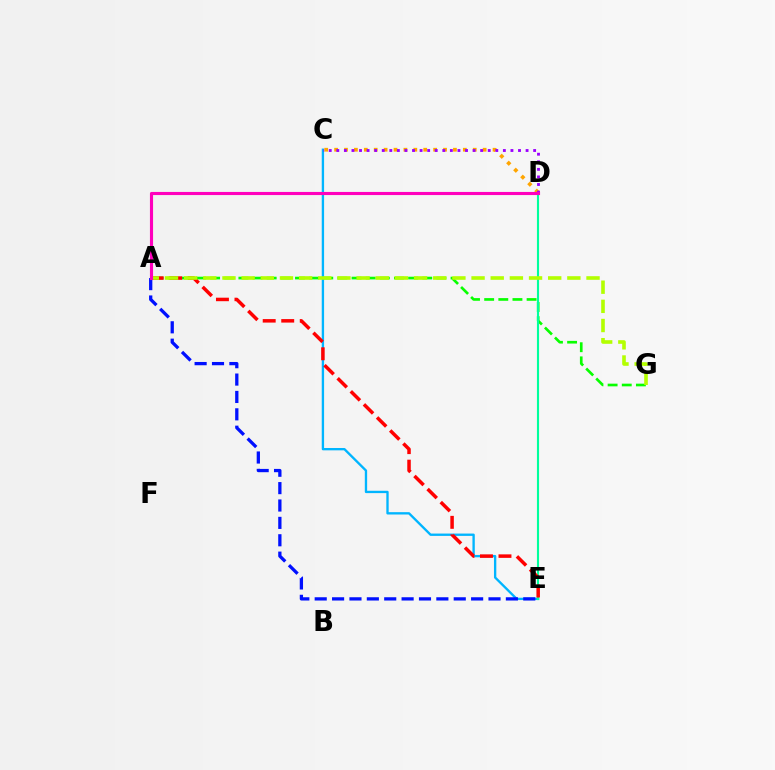{('A', 'G'): [{'color': '#08ff00', 'line_style': 'dashed', 'thickness': 1.92}, {'color': '#b3ff00', 'line_style': 'dashed', 'thickness': 2.6}], ('C', 'D'): [{'color': '#ffa500', 'line_style': 'dotted', 'thickness': 2.69}, {'color': '#9b00ff', 'line_style': 'dotted', 'thickness': 2.06}], ('C', 'E'): [{'color': '#00b5ff', 'line_style': 'solid', 'thickness': 1.68}], ('D', 'E'): [{'color': '#00ff9d', 'line_style': 'solid', 'thickness': 1.53}], ('A', 'E'): [{'color': '#0010ff', 'line_style': 'dashed', 'thickness': 2.36}, {'color': '#ff0000', 'line_style': 'dashed', 'thickness': 2.52}], ('A', 'D'): [{'color': '#ff00bd', 'line_style': 'solid', 'thickness': 2.25}]}